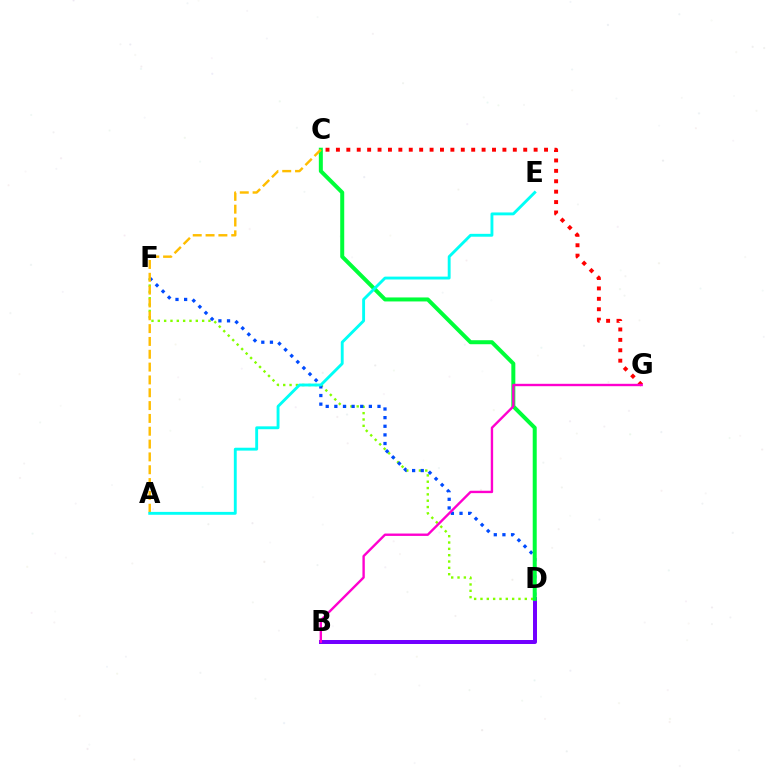{('D', 'F'): [{'color': '#84ff00', 'line_style': 'dotted', 'thickness': 1.72}, {'color': '#004bff', 'line_style': 'dotted', 'thickness': 2.34}], ('B', 'D'): [{'color': '#7200ff', 'line_style': 'solid', 'thickness': 2.87}], ('C', 'D'): [{'color': '#00ff39', 'line_style': 'solid', 'thickness': 2.88}], ('C', 'G'): [{'color': '#ff0000', 'line_style': 'dotted', 'thickness': 2.83}], ('A', 'C'): [{'color': '#ffbd00', 'line_style': 'dashed', 'thickness': 1.74}], ('B', 'G'): [{'color': '#ff00cf', 'line_style': 'solid', 'thickness': 1.71}], ('A', 'E'): [{'color': '#00fff6', 'line_style': 'solid', 'thickness': 2.07}]}